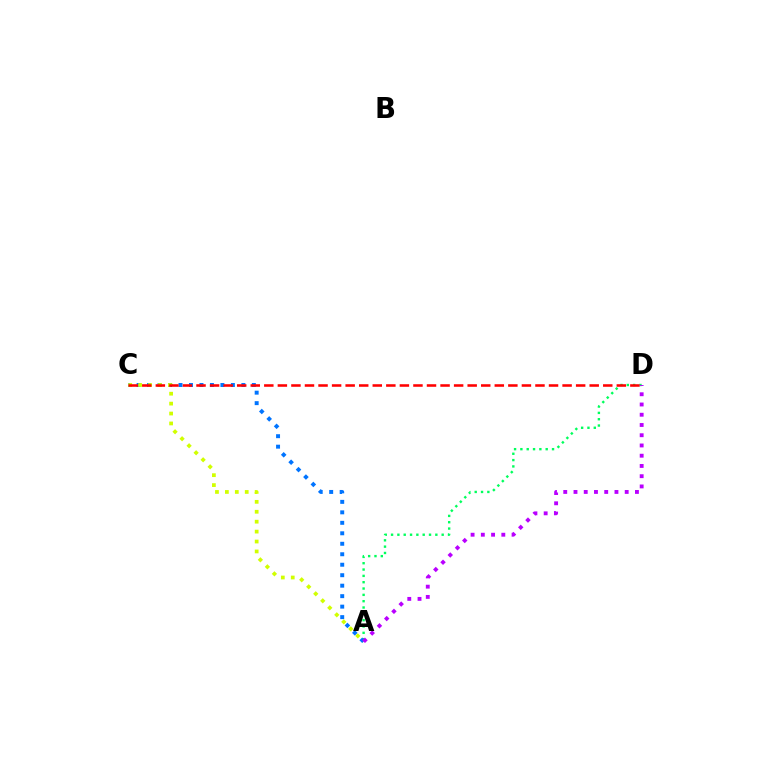{('A', 'D'): [{'color': '#00ff5c', 'line_style': 'dotted', 'thickness': 1.72}, {'color': '#b900ff', 'line_style': 'dotted', 'thickness': 2.78}], ('A', 'C'): [{'color': '#0074ff', 'line_style': 'dotted', 'thickness': 2.85}, {'color': '#d1ff00', 'line_style': 'dotted', 'thickness': 2.7}], ('C', 'D'): [{'color': '#ff0000', 'line_style': 'dashed', 'thickness': 1.84}]}